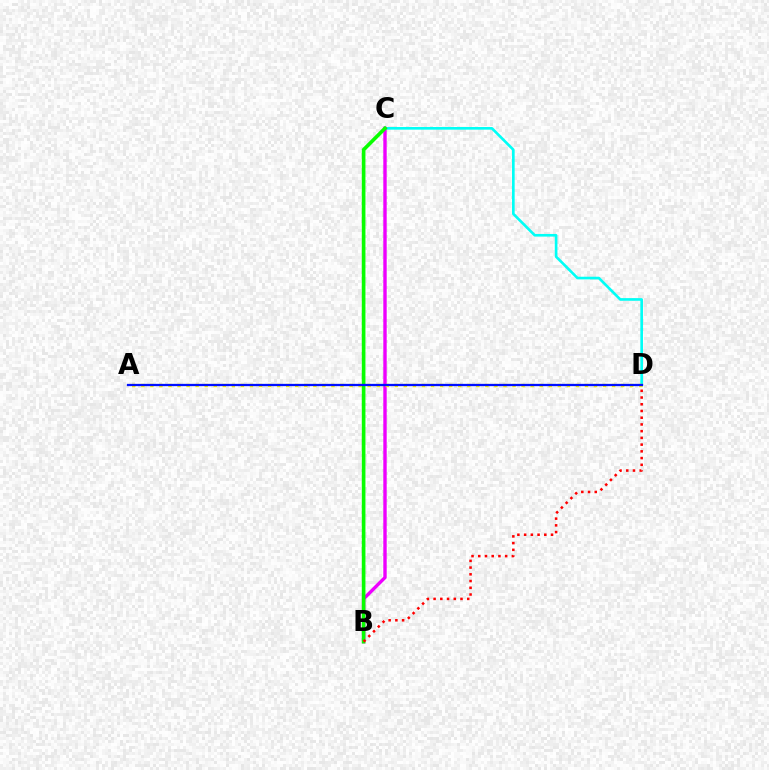{('C', 'D'): [{'color': '#00fff6', 'line_style': 'solid', 'thickness': 1.9}], ('B', 'C'): [{'color': '#ee00ff', 'line_style': 'solid', 'thickness': 2.44}, {'color': '#08ff00', 'line_style': 'solid', 'thickness': 2.63}], ('B', 'D'): [{'color': '#ff0000', 'line_style': 'dotted', 'thickness': 1.83}], ('A', 'D'): [{'color': '#fcf500', 'line_style': 'dotted', 'thickness': 2.46}, {'color': '#0010ff', 'line_style': 'solid', 'thickness': 1.65}]}